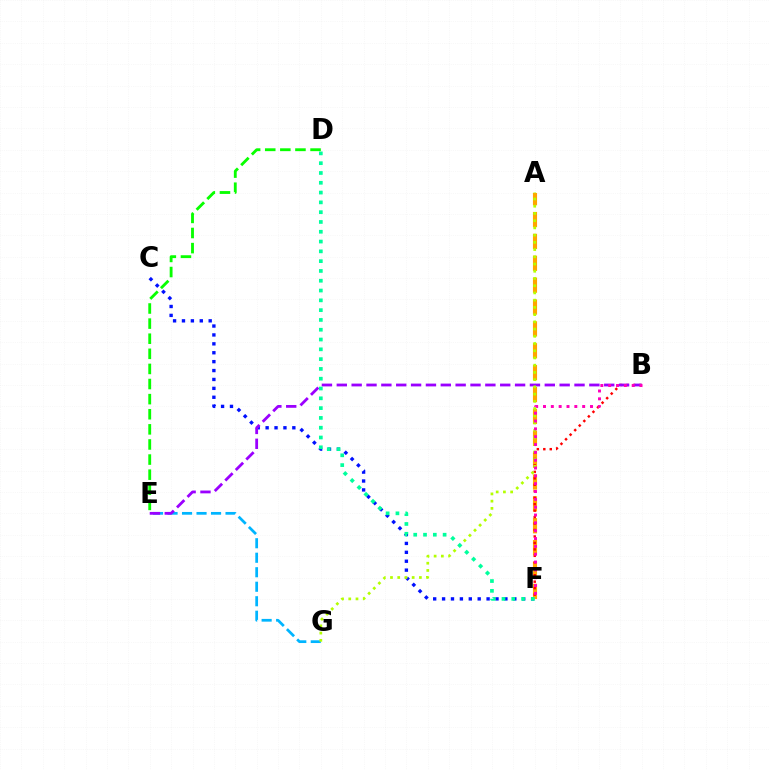{('C', 'F'): [{'color': '#0010ff', 'line_style': 'dotted', 'thickness': 2.42}], ('E', 'G'): [{'color': '#00b5ff', 'line_style': 'dashed', 'thickness': 1.97}], ('A', 'F'): [{'color': '#ffa500', 'line_style': 'dashed', 'thickness': 2.97}], ('B', 'F'): [{'color': '#ff0000', 'line_style': 'dotted', 'thickness': 1.75}, {'color': '#ff00bd', 'line_style': 'dotted', 'thickness': 2.13}], ('B', 'E'): [{'color': '#9b00ff', 'line_style': 'dashed', 'thickness': 2.02}], ('A', 'G'): [{'color': '#b3ff00', 'line_style': 'dotted', 'thickness': 1.96}], ('D', 'F'): [{'color': '#00ff9d', 'line_style': 'dotted', 'thickness': 2.66}], ('D', 'E'): [{'color': '#08ff00', 'line_style': 'dashed', 'thickness': 2.05}]}